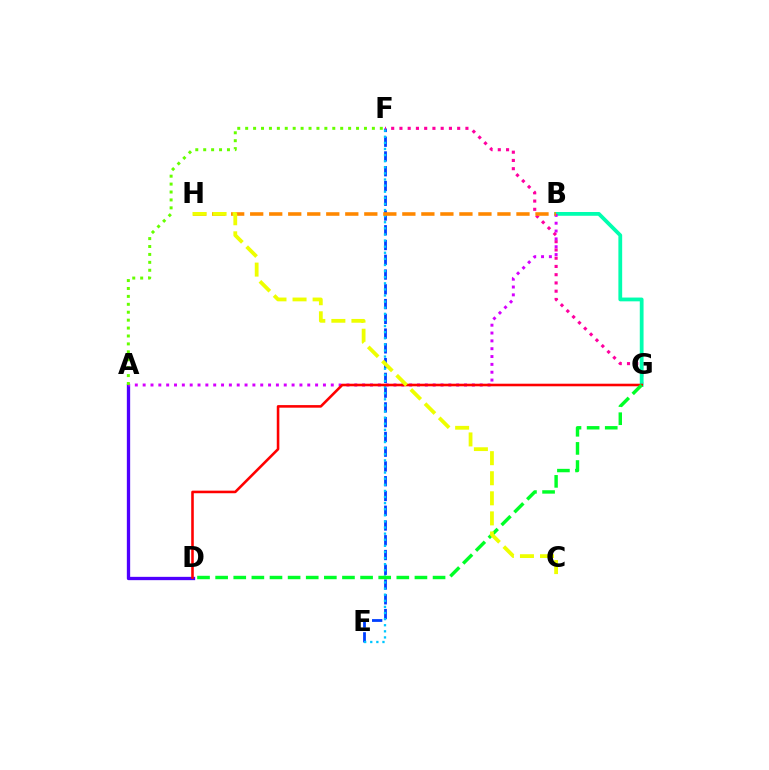{('E', 'F'): [{'color': '#003fff', 'line_style': 'dashed', 'thickness': 2.01}, {'color': '#00c7ff', 'line_style': 'dotted', 'thickness': 1.66}], ('F', 'G'): [{'color': '#ff00a0', 'line_style': 'dotted', 'thickness': 2.24}], ('B', 'G'): [{'color': '#00ffaf', 'line_style': 'solid', 'thickness': 2.72}], ('A', 'D'): [{'color': '#4f00ff', 'line_style': 'solid', 'thickness': 2.38}], ('A', 'B'): [{'color': '#d600ff', 'line_style': 'dotted', 'thickness': 2.13}], ('B', 'H'): [{'color': '#ff8800', 'line_style': 'dashed', 'thickness': 2.58}], ('D', 'G'): [{'color': '#ff0000', 'line_style': 'solid', 'thickness': 1.86}, {'color': '#00ff27', 'line_style': 'dashed', 'thickness': 2.46}], ('C', 'H'): [{'color': '#eeff00', 'line_style': 'dashed', 'thickness': 2.73}], ('A', 'F'): [{'color': '#66ff00', 'line_style': 'dotted', 'thickness': 2.15}]}